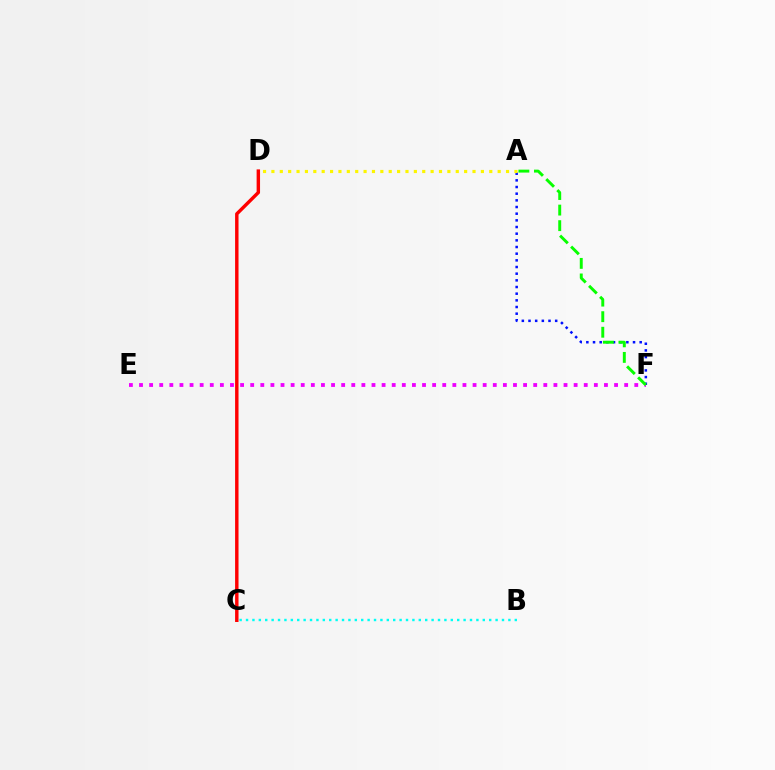{('E', 'F'): [{'color': '#ee00ff', 'line_style': 'dotted', 'thickness': 2.75}], ('A', 'F'): [{'color': '#0010ff', 'line_style': 'dotted', 'thickness': 1.81}, {'color': '#08ff00', 'line_style': 'dashed', 'thickness': 2.11}], ('B', 'C'): [{'color': '#00fff6', 'line_style': 'dotted', 'thickness': 1.74}], ('A', 'D'): [{'color': '#fcf500', 'line_style': 'dotted', 'thickness': 2.28}], ('C', 'D'): [{'color': '#ff0000', 'line_style': 'solid', 'thickness': 2.46}]}